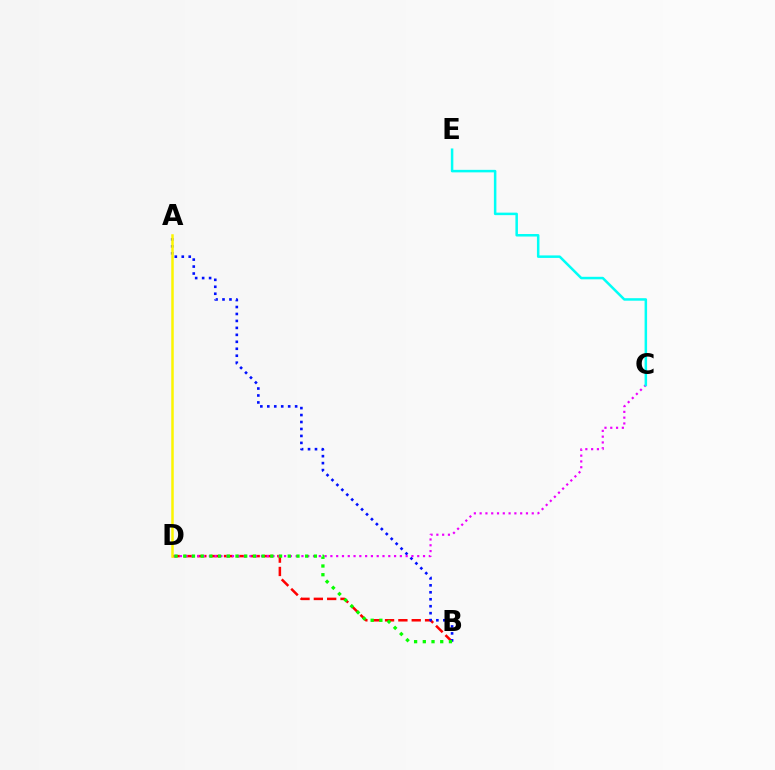{('B', 'D'): [{'color': '#ff0000', 'line_style': 'dashed', 'thickness': 1.81}, {'color': '#08ff00', 'line_style': 'dotted', 'thickness': 2.37}], ('A', 'B'): [{'color': '#0010ff', 'line_style': 'dotted', 'thickness': 1.89}], ('A', 'D'): [{'color': '#fcf500', 'line_style': 'solid', 'thickness': 1.8}], ('C', 'D'): [{'color': '#ee00ff', 'line_style': 'dotted', 'thickness': 1.57}], ('C', 'E'): [{'color': '#00fff6', 'line_style': 'solid', 'thickness': 1.81}]}